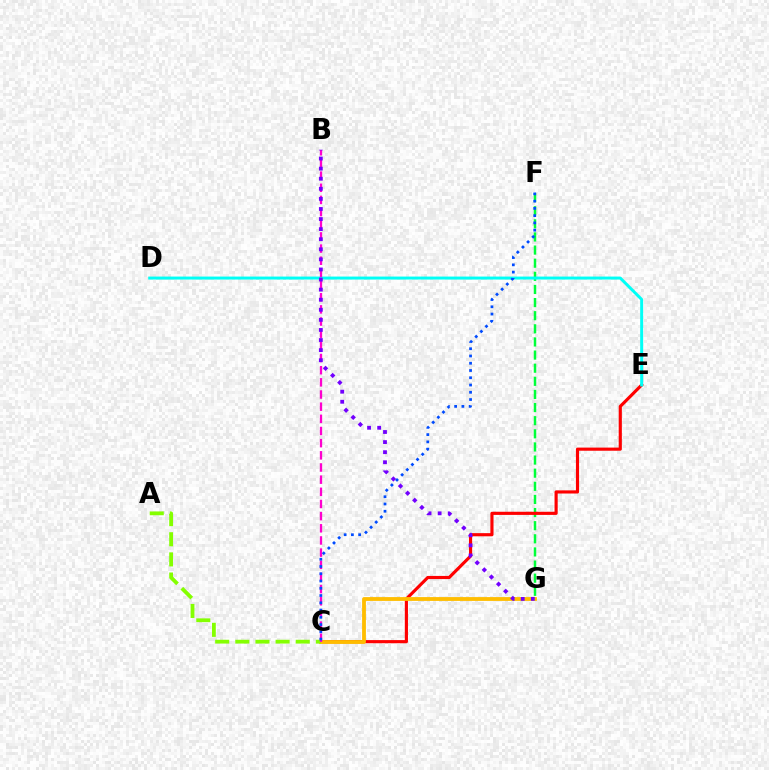{('F', 'G'): [{'color': '#00ff39', 'line_style': 'dashed', 'thickness': 1.78}], ('C', 'E'): [{'color': '#ff0000', 'line_style': 'solid', 'thickness': 2.26}], ('C', 'G'): [{'color': '#ffbd00', 'line_style': 'solid', 'thickness': 2.74}], ('A', 'C'): [{'color': '#84ff00', 'line_style': 'dashed', 'thickness': 2.74}], ('D', 'E'): [{'color': '#00fff6', 'line_style': 'solid', 'thickness': 2.14}], ('B', 'C'): [{'color': '#ff00cf', 'line_style': 'dashed', 'thickness': 1.65}], ('C', 'F'): [{'color': '#004bff', 'line_style': 'dotted', 'thickness': 1.97}], ('B', 'G'): [{'color': '#7200ff', 'line_style': 'dotted', 'thickness': 2.74}]}